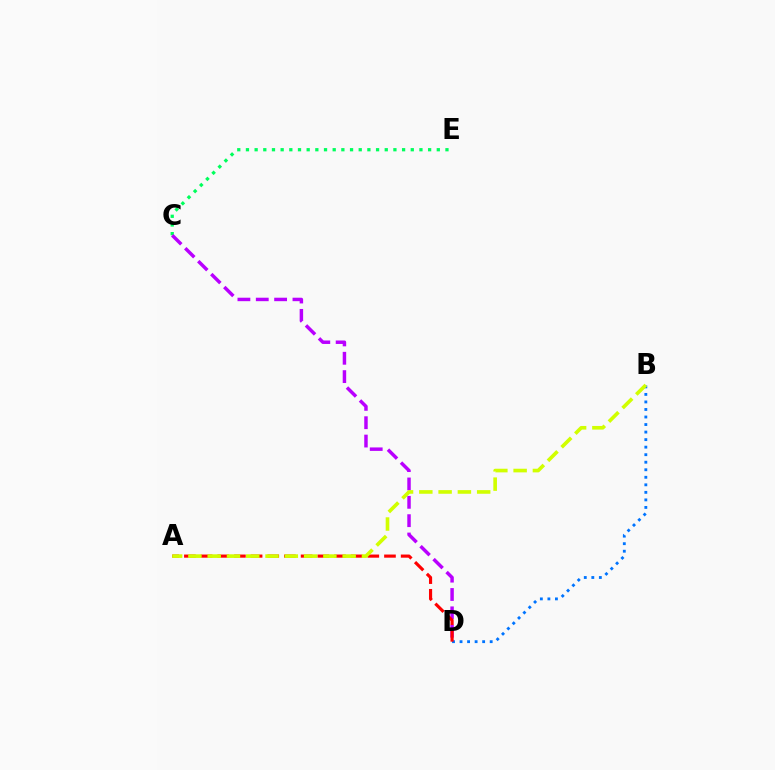{('B', 'D'): [{'color': '#0074ff', 'line_style': 'dotted', 'thickness': 2.05}], ('C', 'E'): [{'color': '#00ff5c', 'line_style': 'dotted', 'thickness': 2.36}], ('C', 'D'): [{'color': '#b900ff', 'line_style': 'dashed', 'thickness': 2.49}], ('A', 'D'): [{'color': '#ff0000', 'line_style': 'dashed', 'thickness': 2.26}], ('A', 'B'): [{'color': '#d1ff00', 'line_style': 'dashed', 'thickness': 2.62}]}